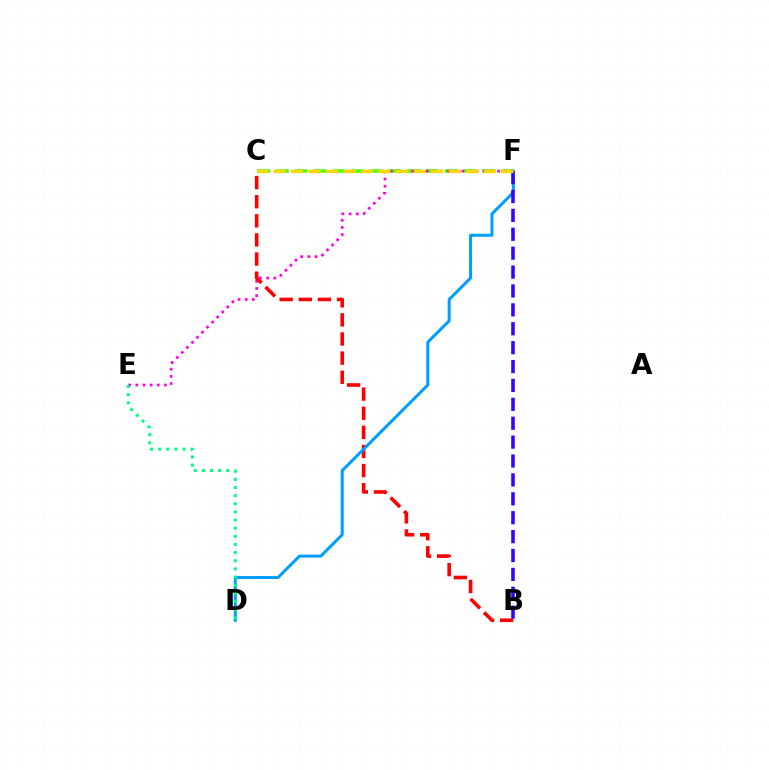{('C', 'F'): [{'color': '#4fff00', 'line_style': 'dashed', 'thickness': 2.55}, {'color': '#ffd500', 'line_style': 'dashed', 'thickness': 2.38}], ('E', 'F'): [{'color': '#ff00ed', 'line_style': 'dotted', 'thickness': 1.94}], ('B', 'C'): [{'color': '#ff0000', 'line_style': 'dashed', 'thickness': 2.6}], ('D', 'F'): [{'color': '#009eff', 'line_style': 'solid', 'thickness': 2.17}], ('D', 'E'): [{'color': '#00ff86', 'line_style': 'dotted', 'thickness': 2.21}], ('B', 'F'): [{'color': '#3700ff', 'line_style': 'dashed', 'thickness': 2.57}]}